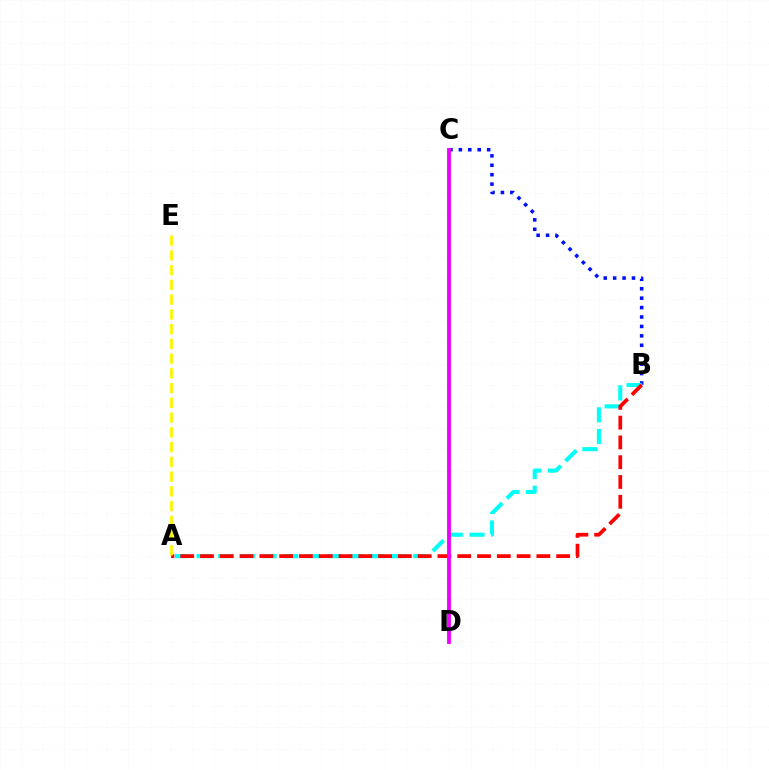{('B', 'C'): [{'color': '#0010ff', 'line_style': 'dotted', 'thickness': 2.56}], ('C', 'D'): [{'color': '#08ff00', 'line_style': 'dotted', 'thickness': 1.74}, {'color': '#ee00ff', 'line_style': 'solid', 'thickness': 2.76}], ('A', 'B'): [{'color': '#00fff6', 'line_style': 'dashed', 'thickness': 2.94}, {'color': '#ff0000', 'line_style': 'dashed', 'thickness': 2.69}], ('A', 'E'): [{'color': '#fcf500', 'line_style': 'dashed', 'thickness': 2.0}]}